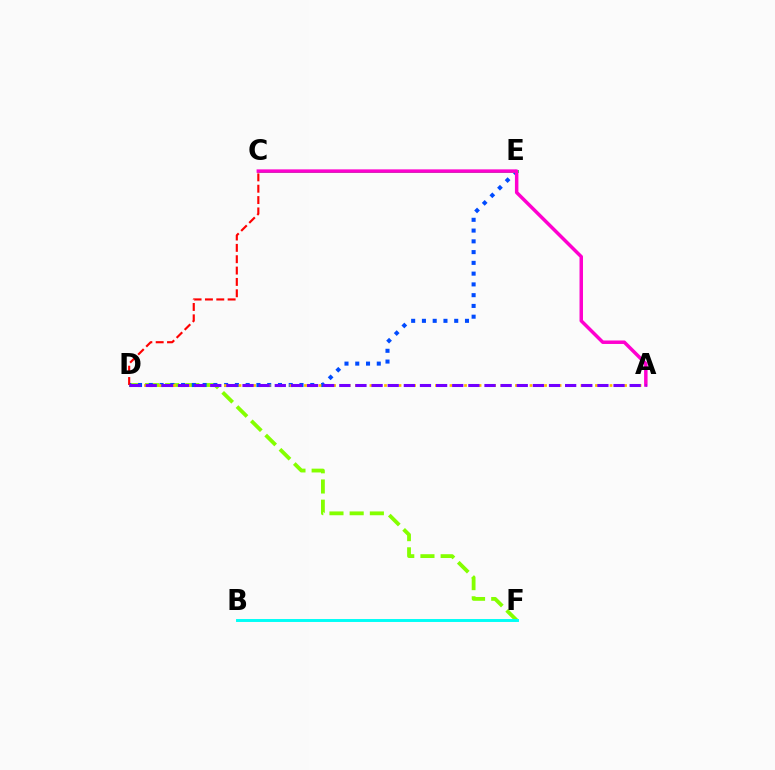{('D', 'F'): [{'color': '#84ff00', 'line_style': 'dashed', 'thickness': 2.74}], ('D', 'E'): [{'color': '#004bff', 'line_style': 'dotted', 'thickness': 2.92}], ('A', 'D'): [{'color': '#ffbd00', 'line_style': 'dotted', 'thickness': 1.98}, {'color': '#7200ff', 'line_style': 'dashed', 'thickness': 2.19}], ('C', 'E'): [{'color': '#00ff39', 'line_style': 'solid', 'thickness': 2.1}], ('A', 'C'): [{'color': '#ff00cf', 'line_style': 'solid', 'thickness': 2.5}], ('C', 'D'): [{'color': '#ff0000', 'line_style': 'dashed', 'thickness': 1.54}], ('B', 'F'): [{'color': '#00fff6', 'line_style': 'solid', 'thickness': 2.11}]}